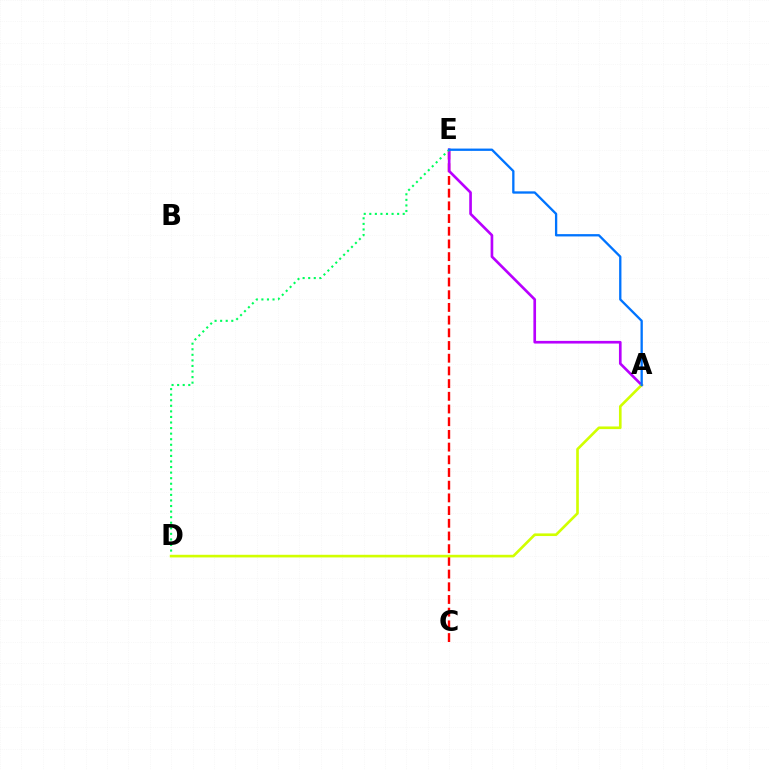{('C', 'E'): [{'color': '#ff0000', 'line_style': 'dashed', 'thickness': 1.73}], ('A', 'E'): [{'color': '#b900ff', 'line_style': 'solid', 'thickness': 1.92}, {'color': '#0074ff', 'line_style': 'solid', 'thickness': 1.66}], ('D', 'E'): [{'color': '#00ff5c', 'line_style': 'dotted', 'thickness': 1.51}], ('A', 'D'): [{'color': '#d1ff00', 'line_style': 'solid', 'thickness': 1.9}]}